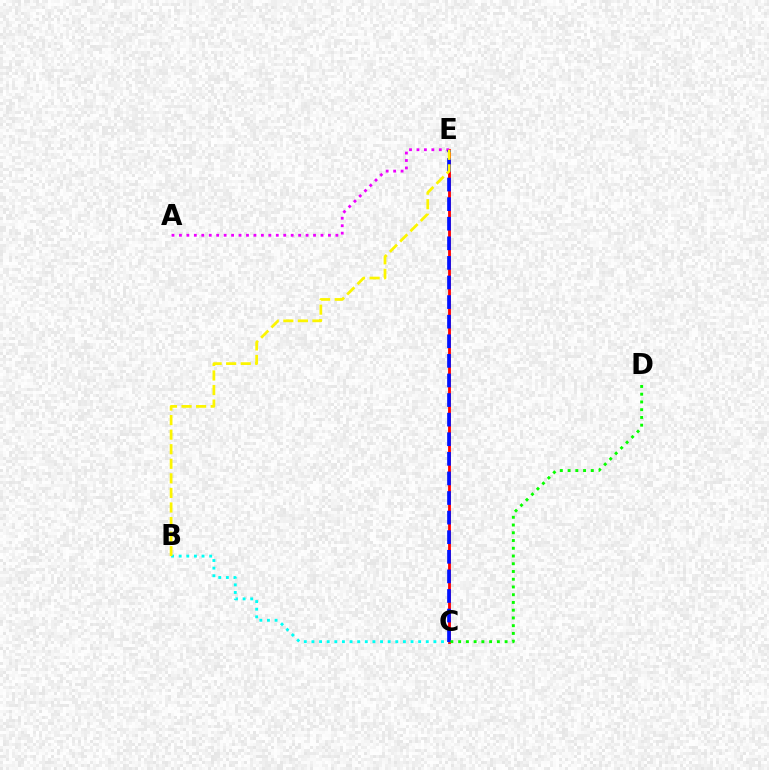{('C', 'E'): [{'color': '#ff0000', 'line_style': 'solid', 'thickness': 2.04}, {'color': '#0010ff', 'line_style': 'dashed', 'thickness': 2.66}], ('A', 'E'): [{'color': '#ee00ff', 'line_style': 'dotted', 'thickness': 2.02}], ('B', 'C'): [{'color': '#00fff6', 'line_style': 'dotted', 'thickness': 2.07}], ('B', 'E'): [{'color': '#fcf500', 'line_style': 'dashed', 'thickness': 1.98}], ('C', 'D'): [{'color': '#08ff00', 'line_style': 'dotted', 'thickness': 2.1}]}